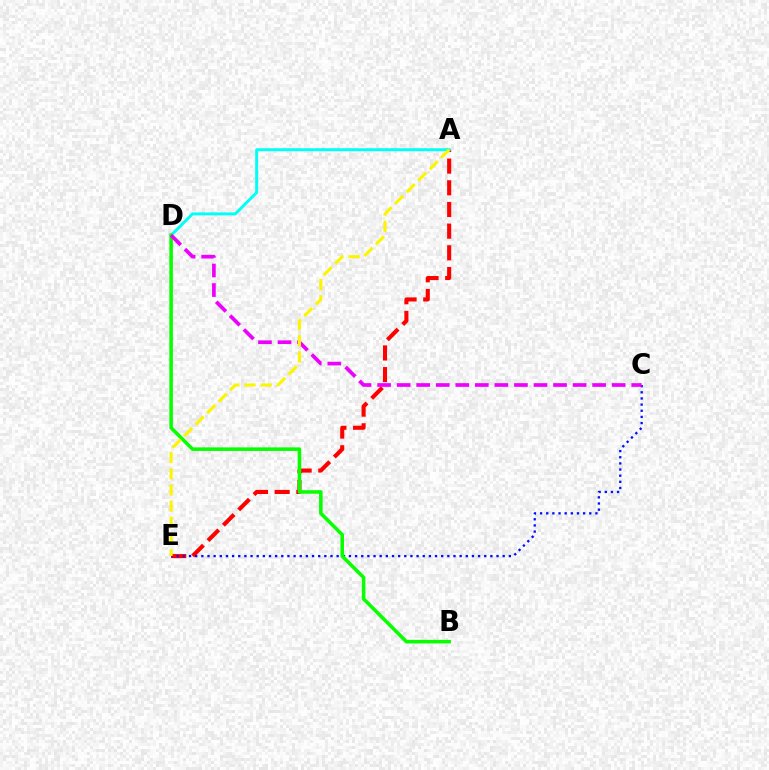{('A', 'E'): [{'color': '#ff0000', 'line_style': 'dashed', 'thickness': 2.94}, {'color': '#fcf500', 'line_style': 'dashed', 'thickness': 2.21}], ('C', 'E'): [{'color': '#0010ff', 'line_style': 'dotted', 'thickness': 1.67}], ('A', 'D'): [{'color': '#00fff6', 'line_style': 'solid', 'thickness': 2.14}], ('B', 'D'): [{'color': '#08ff00', 'line_style': 'solid', 'thickness': 2.56}], ('C', 'D'): [{'color': '#ee00ff', 'line_style': 'dashed', 'thickness': 2.66}]}